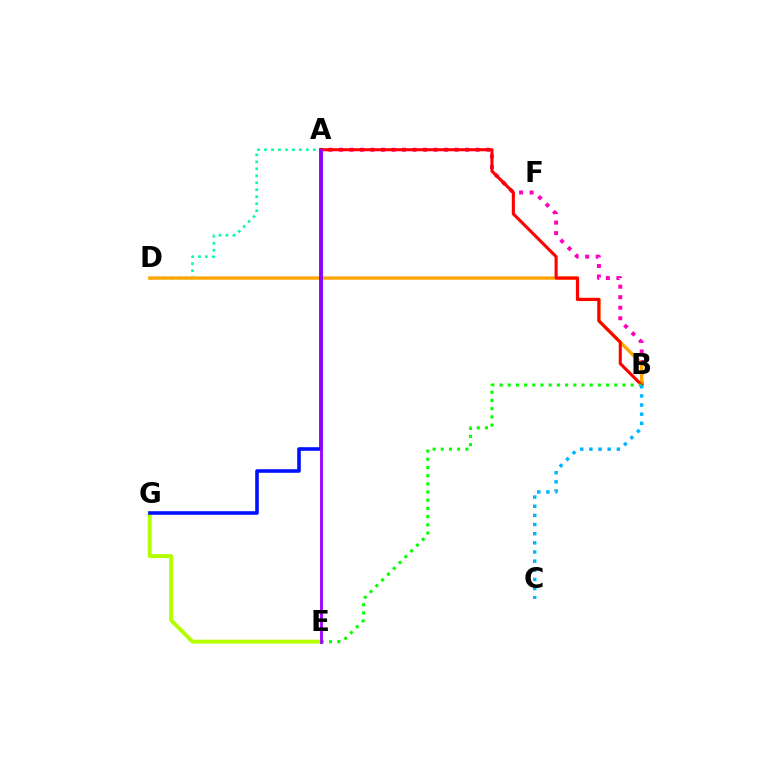{('A', 'B'): [{'color': '#ff00bd', 'line_style': 'dotted', 'thickness': 2.86}, {'color': '#ff0000', 'line_style': 'solid', 'thickness': 2.22}], ('E', 'G'): [{'color': '#b3ff00', 'line_style': 'solid', 'thickness': 2.83}], ('A', 'D'): [{'color': '#00ff9d', 'line_style': 'dotted', 'thickness': 1.9}], ('B', 'D'): [{'color': '#ffa500', 'line_style': 'solid', 'thickness': 2.39}], ('A', 'G'): [{'color': '#0010ff', 'line_style': 'solid', 'thickness': 2.58}], ('B', 'E'): [{'color': '#08ff00', 'line_style': 'dotted', 'thickness': 2.23}], ('A', 'E'): [{'color': '#9b00ff', 'line_style': 'solid', 'thickness': 2.03}], ('B', 'C'): [{'color': '#00b5ff', 'line_style': 'dotted', 'thickness': 2.49}]}